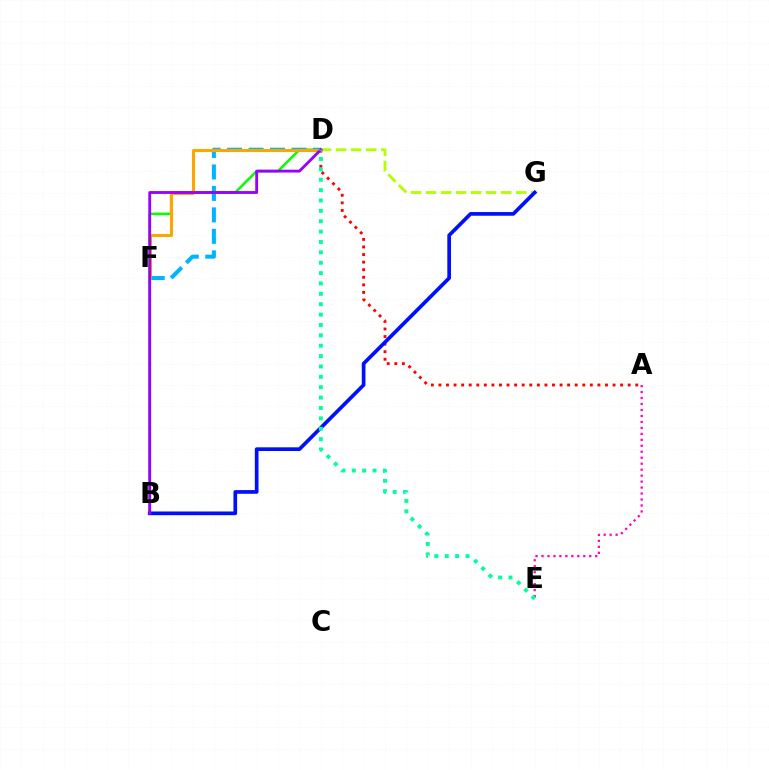{('A', 'E'): [{'color': '#ff00bd', 'line_style': 'dotted', 'thickness': 1.62}], ('B', 'D'): [{'color': '#08ff00', 'line_style': 'solid', 'thickness': 1.84}, {'color': '#9b00ff', 'line_style': 'solid', 'thickness': 2.05}], ('A', 'D'): [{'color': '#ff0000', 'line_style': 'dotted', 'thickness': 2.06}], ('D', 'F'): [{'color': '#00b5ff', 'line_style': 'dashed', 'thickness': 2.92}, {'color': '#ffa500', 'line_style': 'solid', 'thickness': 2.2}], ('D', 'G'): [{'color': '#b3ff00', 'line_style': 'dashed', 'thickness': 2.04}], ('B', 'G'): [{'color': '#0010ff', 'line_style': 'solid', 'thickness': 2.66}], ('D', 'E'): [{'color': '#00ff9d', 'line_style': 'dotted', 'thickness': 2.82}]}